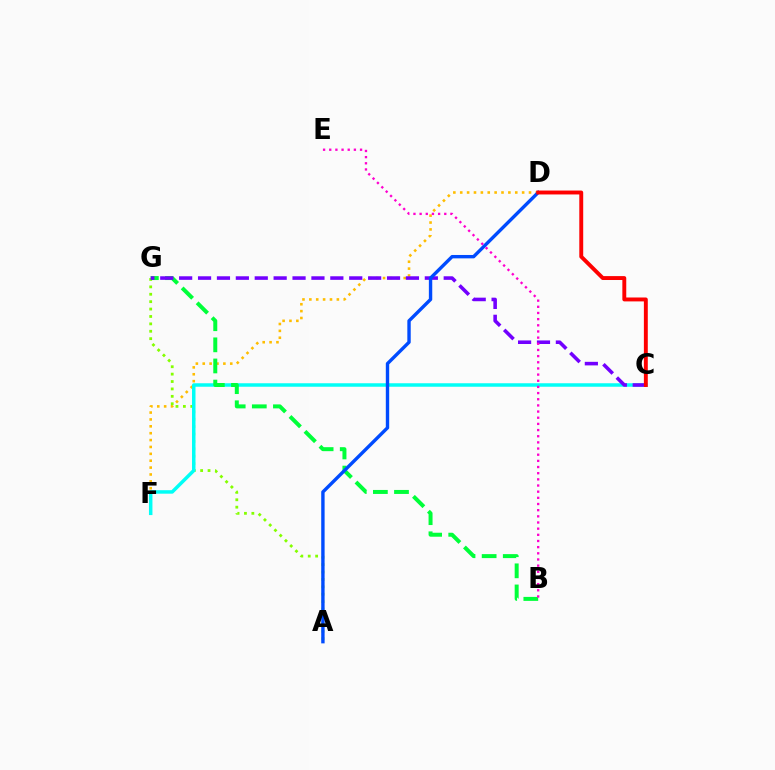{('D', 'F'): [{'color': '#ffbd00', 'line_style': 'dotted', 'thickness': 1.87}], ('A', 'G'): [{'color': '#84ff00', 'line_style': 'dotted', 'thickness': 2.01}], ('C', 'F'): [{'color': '#00fff6', 'line_style': 'solid', 'thickness': 2.51}], ('B', 'G'): [{'color': '#00ff39', 'line_style': 'dashed', 'thickness': 2.87}], ('C', 'G'): [{'color': '#7200ff', 'line_style': 'dashed', 'thickness': 2.57}], ('A', 'D'): [{'color': '#004bff', 'line_style': 'solid', 'thickness': 2.44}], ('B', 'E'): [{'color': '#ff00cf', 'line_style': 'dotted', 'thickness': 1.67}], ('C', 'D'): [{'color': '#ff0000', 'line_style': 'solid', 'thickness': 2.81}]}